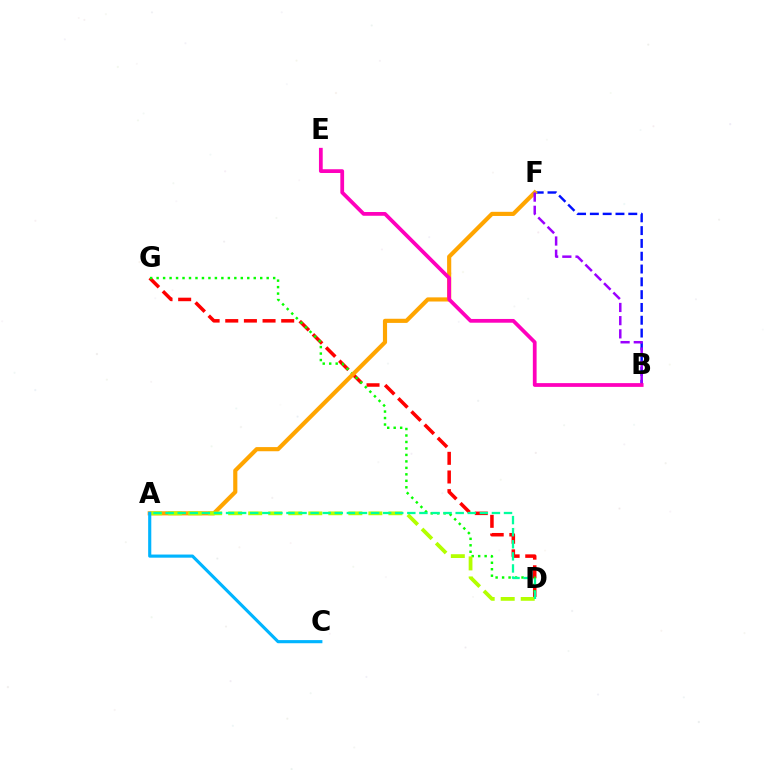{('D', 'G'): [{'color': '#ff0000', 'line_style': 'dashed', 'thickness': 2.53}, {'color': '#08ff00', 'line_style': 'dotted', 'thickness': 1.76}], ('B', 'F'): [{'color': '#0010ff', 'line_style': 'dashed', 'thickness': 1.74}, {'color': '#9b00ff', 'line_style': 'dashed', 'thickness': 1.79}], ('A', 'F'): [{'color': '#ffa500', 'line_style': 'solid', 'thickness': 2.98}], ('A', 'D'): [{'color': '#b3ff00', 'line_style': 'dashed', 'thickness': 2.72}, {'color': '#00ff9d', 'line_style': 'dashed', 'thickness': 1.64}], ('B', 'E'): [{'color': '#ff00bd', 'line_style': 'solid', 'thickness': 2.7}], ('A', 'C'): [{'color': '#00b5ff', 'line_style': 'solid', 'thickness': 2.26}]}